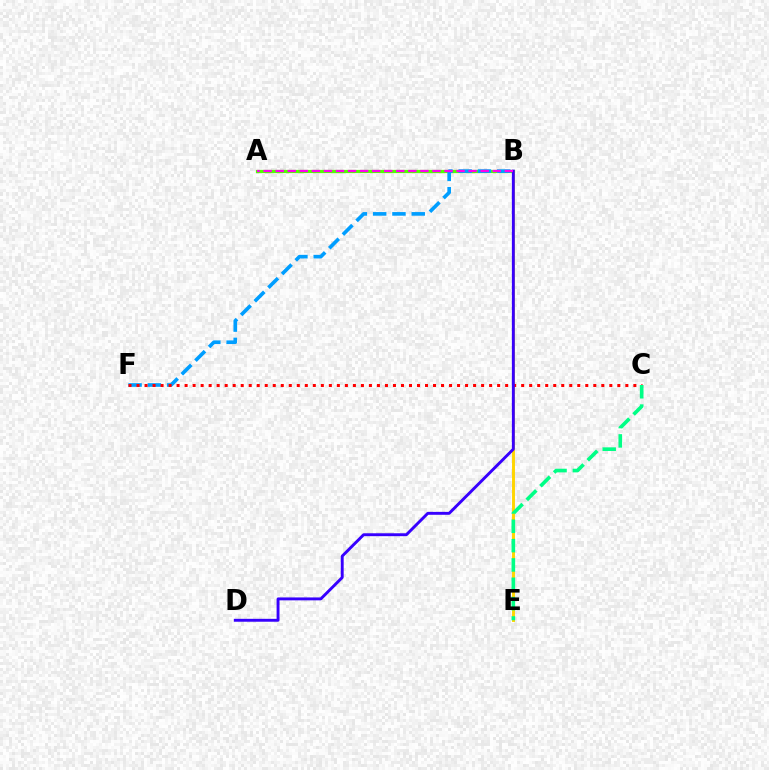{('A', 'B'): [{'color': '#4fff00', 'line_style': 'solid', 'thickness': 2.32}, {'color': '#ff00ed', 'line_style': 'dashed', 'thickness': 1.64}], ('B', 'E'): [{'color': '#ffd500', 'line_style': 'solid', 'thickness': 2.11}], ('B', 'F'): [{'color': '#009eff', 'line_style': 'dashed', 'thickness': 2.62}], ('C', 'F'): [{'color': '#ff0000', 'line_style': 'dotted', 'thickness': 2.18}], ('B', 'D'): [{'color': '#3700ff', 'line_style': 'solid', 'thickness': 2.09}], ('C', 'E'): [{'color': '#00ff86', 'line_style': 'dashed', 'thickness': 2.63}]}